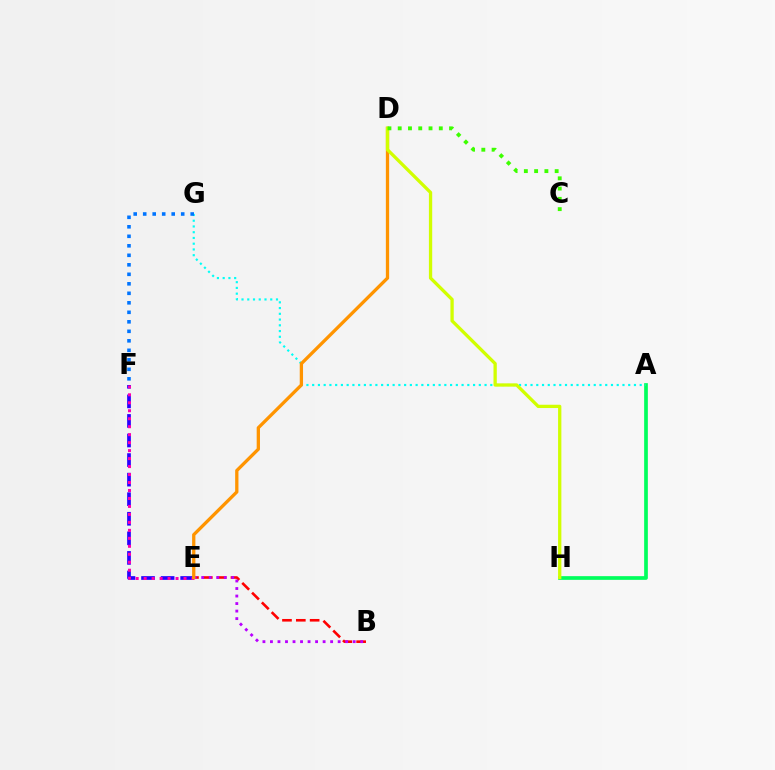{('A', 'H'): [{'color': '#00ff5c', 'line_style': 'solid', 'thickness': 2.66}], ('E', 'F'): [{'color': '#2500ff', 'line_style': 'dashed', 'thickness': 2.66}, {'color': '#ff00ac', 'line_style': 'dotted', 'thickness': 2.17}], ('A', 'G'): [{'color': '#00fff6', 'line_style': 'dotted', 'thickness': 1.56}], ('B', 'E'): [{'color': '#ff0000', 'line_style': 'dashed', 'thickness': 1.88}, {'color': '#b900ff', 'line_style': 'dotted', 'thickness': 2.04}], ('F', 'G'): [{'color': '#0074ff', 'line_style': 'dotted', 'thickness': 2.58}], ('D', 'E'): [{'color': '#ff9400', 'line_style': 'solid', 'thickness': 2.37}], ('D', 'H'): [{'color': '#d1ff00', 'line_style': 'solid', 'thickness': 2.37}], ('C', 'D'): [{'color': '#3dff00', 'line_style': 'dotted', 'thickness': 2.79}]}